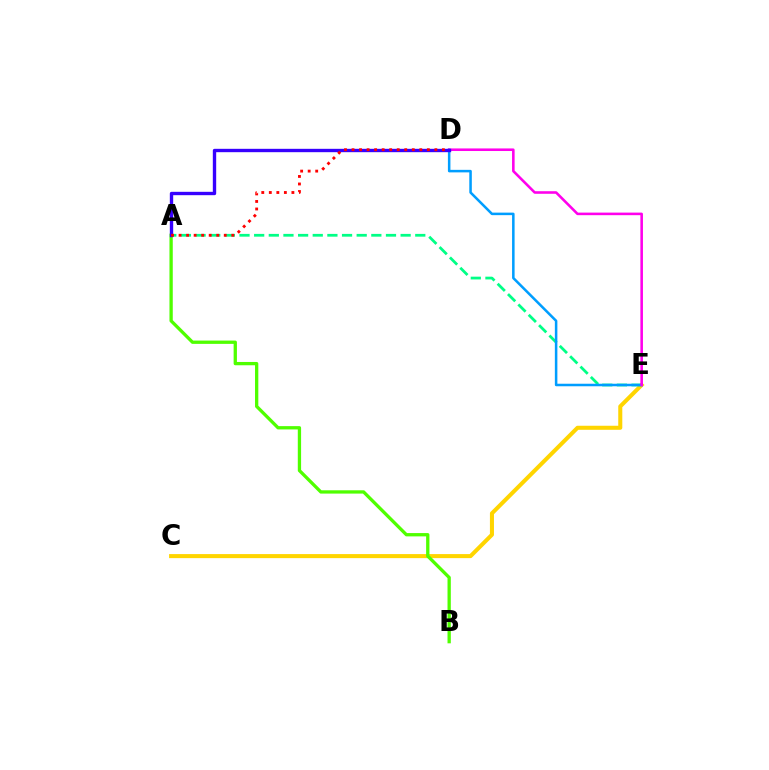{('C', 'E'): [{'color': '#ffd500', 'line_style': 'solid', 'thickness': 2.91}], ('A', 'E'): [{'color': '#00ff86', 'line_style': 'dashed', 'thickness': 1.99}], ('D', 'E'): [{'color': '#009eff', 'line_style': 'solid', 'thickness': 1.82}, {'color': '#ff00ed', 'line_style': 'solid', 'thickness': 1.86}], ('A', 'B'): [{'color': '#4fff00', 'line_style': 'solid', 'thickness': 2.38}], ('A', 'D'): [{'color': '#3700ff', 'line_style': 'solid', 'thickness': 2.42}, {'color': '#ff0000', 'line_style': 'dotted', 'thickness': 2.05}]}